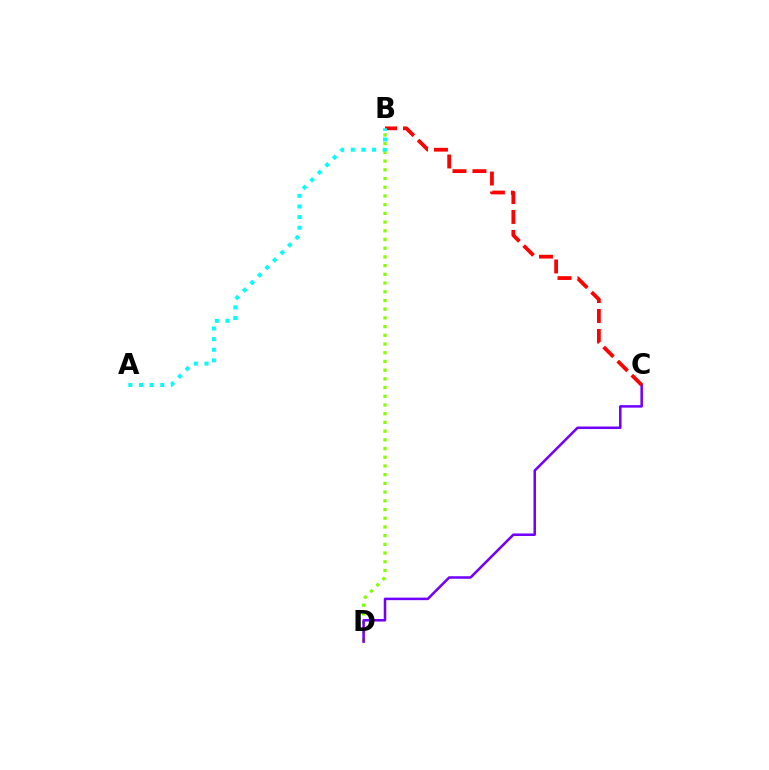{('B', 'D'): [{'color': '#84ff00', 'line_style': 'dotted', 'thickness': 2.37}], ('C', 'D'): [{'color': '#7200ff', 'line_style': 'solid', 'thickness': 1.82}], ('B', 'C'): [{'color': '#ff0000', 'line_style': 'dashed', 'thickness': 2.71}], ('A', 'B'): [{'color': '#00fff6', 'line_style': 'dotted', 'thickness': 2.89}]}